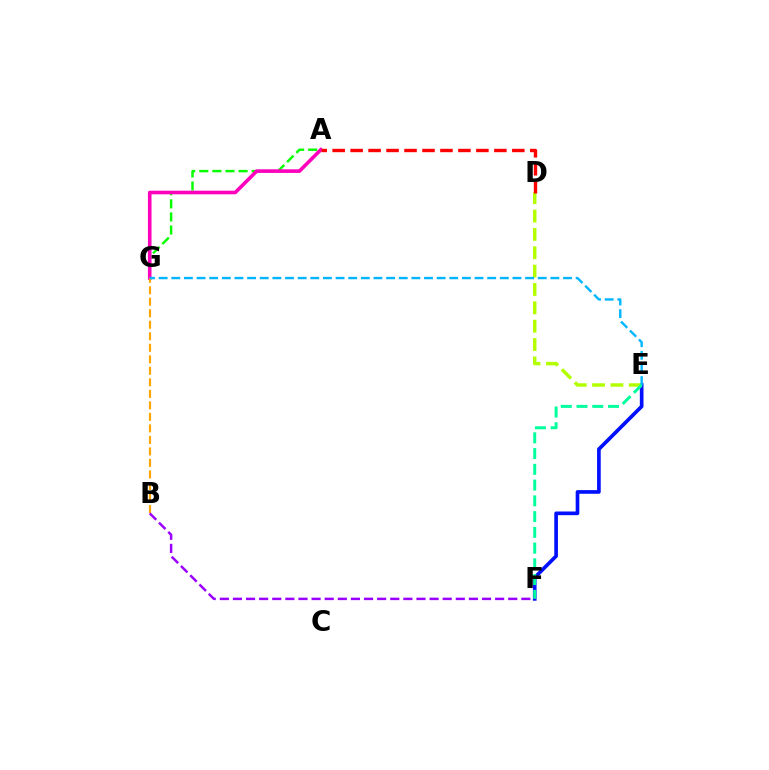{('E', 'F'): [{'color': '#0010ff', 'line_style': 'solid', 'thickness': 2.64}, {'color': '#00ff9d', 'line_style': 'dashed', 'thickness': 2.14}], ('A', 'G'): [{'color': '#08ff00', 'line_style': 'dashed', 'thickness': 1.78}, {'color': '#ff00bd', 'line_style': 'solid', 'thickness': 2.6}], ('B', 'G'): [{'color': '#ffa500', 'line_style': 'dashed', 'thickness': 1.56}], ('D', 'E'): [{'color': '#b3ff00', 'line_style': 'dashed', 'thickness': 2.49}], ('E', 'G'): [{'color': '#00b5ff', 'line_style': 'dashed', 'thickness': 1.72}], ('B', 'F'): [{'color': '#9b00ff', 'line_style': 'dashed', 'thickness': 1.78}], ('A', 'D'): [{'color': '#ff0000', 'line_style': 'dashed', 'thickness': 2.44}]}